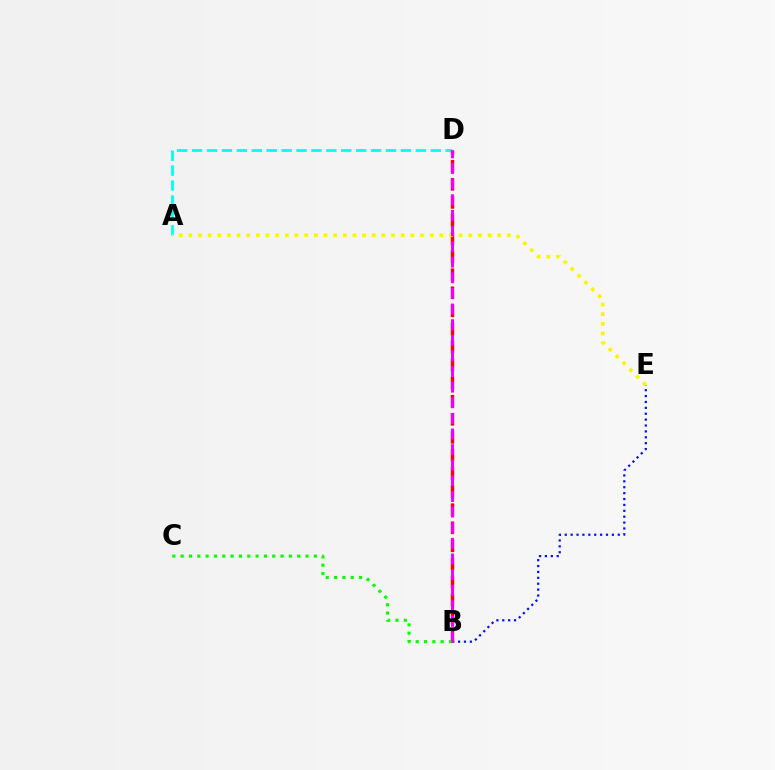{('A', 'D'): [{'color': '#00fff6', 'line_style': 'dashed', 'thickness': 2.03}], ('B', 'E'): [{'color': '#0010ff', 'line_style': 'dotted', 'thickness': 1.6}], ('B', 'D'): [{'color': '#ff0000', 'line_style': 'dashed', 'thickness': 2.46}, {'color': '#ee00ff', 'line_style': 'dashed', 'thickness': 2.12}], ('A', 'E'): [{'color': '#fcf500', 'line_style': 'dotted', 'thickness': 2.62}], ('B', 'C'): [{'color': '#08ff00', 'line_style': 'dotted', 'thickness': 2.26}]}